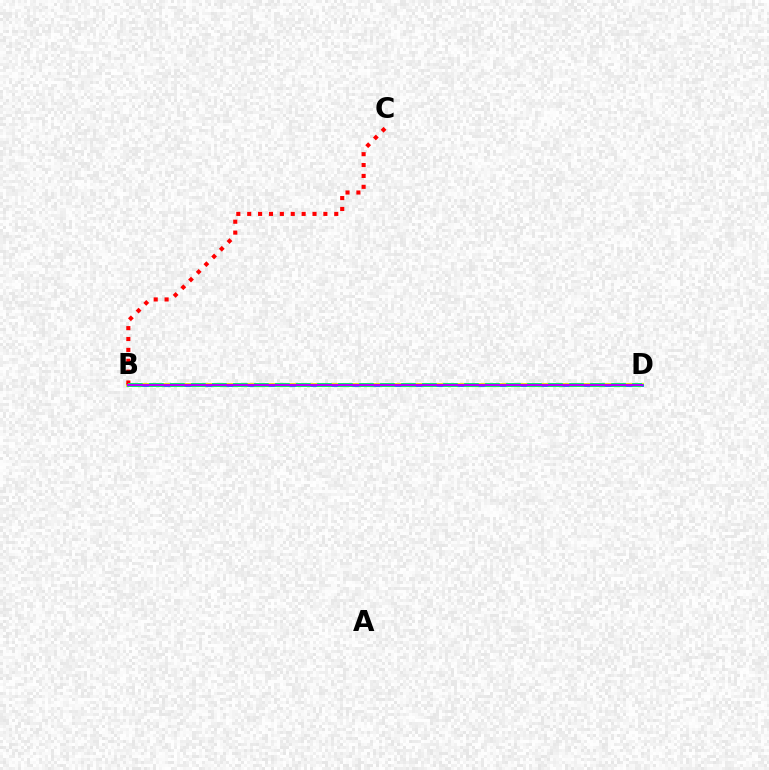{('B', 'D'): [{'color': '#d1ff00', 'line_style': 'solid', 'thickness': 2.77}, {'color': '#0074ff', 'line_style': 'solid', 'thickness': 1.95}, {'color': '#00ff5c', 'line_style': 'dashed', 'thickness': 2.85}, {'color': '#b900ff', 'line_style': 'solid', 'thickness': 1.55}], ('B', 'C'): [{'color': '#ff0000', 'line_style': 'dotted', 'thickness': 2.96}]}